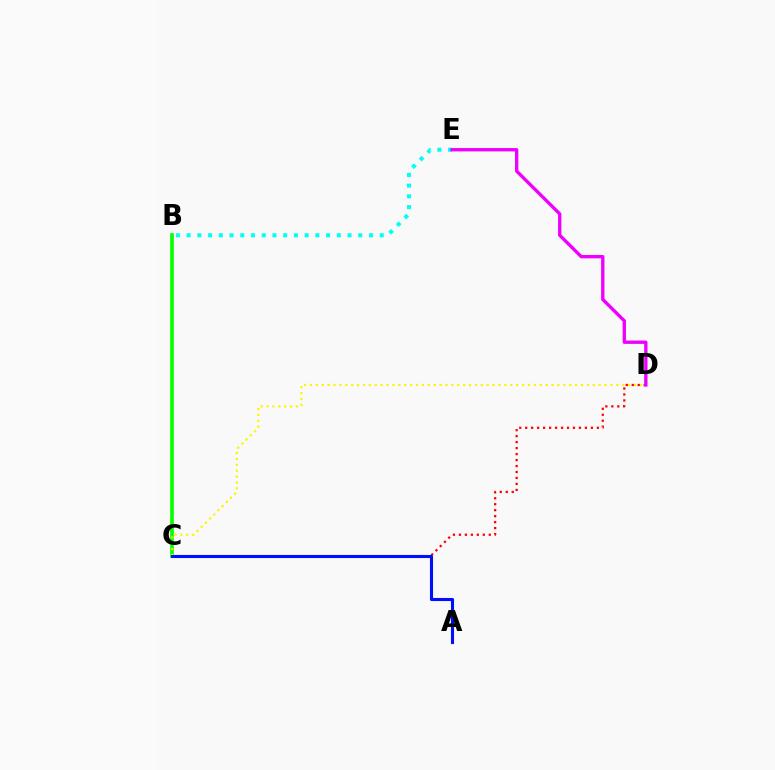{('B', 'C'): [{'color': '#08ff00', 'line_style': 'solid', 'thickness': 2.66}], ('B', 'E'): [{'color': '#00fff6', 'line_style': 'dotted', 'thickness': 2.91}], ('C', 'D'): [{'color': '#fcf500', 'line_style': 'dotted', 'thickness': 1.6}, {'color': '#ff0000', 'line_style': 'dotted', 'thickness': 1.62}], ('D', 'E'): [{'color': '#ee00ff', 'line_style': 'solid', 'thickness': 2.41}], ('A', 'C'): [{'color': '#0010ff', 'line_style': 'solid', 'thickness': 2.22}]}